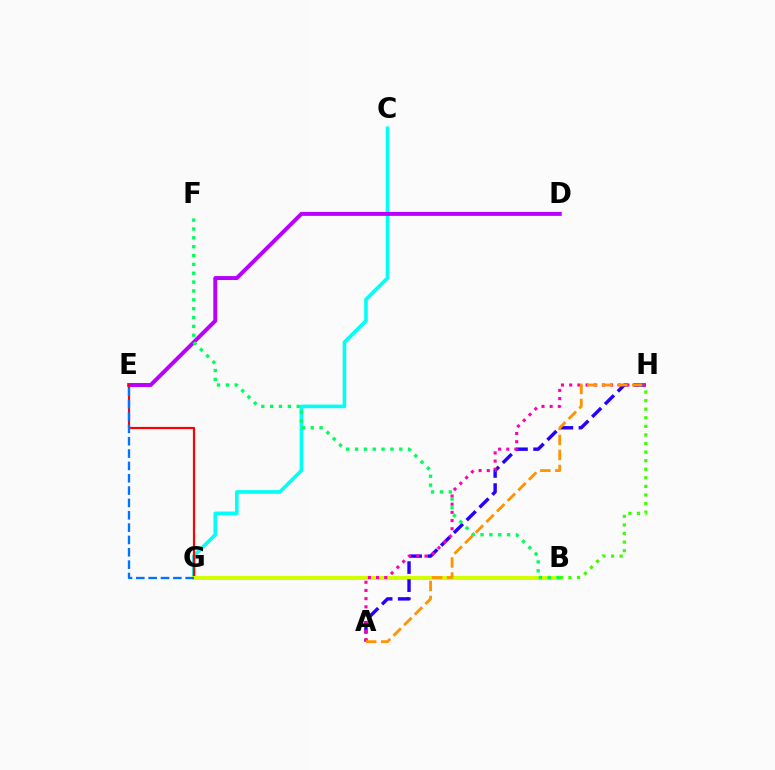{('C', 'G'): [{'color': '#00fff6', 'line_style': 'solid', 'thickness': 2.6}], ('D', 'E'): [{'color': '#b900ff', 'line_style': 'solid', 'thickness': 2.85}], ('E', 'G'): [{'color': '#ff0000', 'line_style': 'solid', 'thickness': 1.58}, {'color': '#0074ff', 'line_style': 'dashed', 'thickness': 1.68}], ('B', 'G'): [{'color': '#d1ff00', 'line_style': 'solid', 'thickness': 2.87}], ('B', 'H'): [{'color': '#3dff00', 'line_style': 'dotted', 'thickness': 2.33}], ('A', 'H'): [{'color': '#2500ff', 'line_style': 'dashed', 'thickness': 2.45}, {'color': '#ff00ac', 'line_style': 'dotted', 'thickness': 2.22}, {'color': '#ff9400', 'line_style': 'dashed', 'thickness': 2.04}], ('B', 'F'): [{'color': '#00ff5c', 'line_style': 'dotted', 'thickness': 2.41}]}